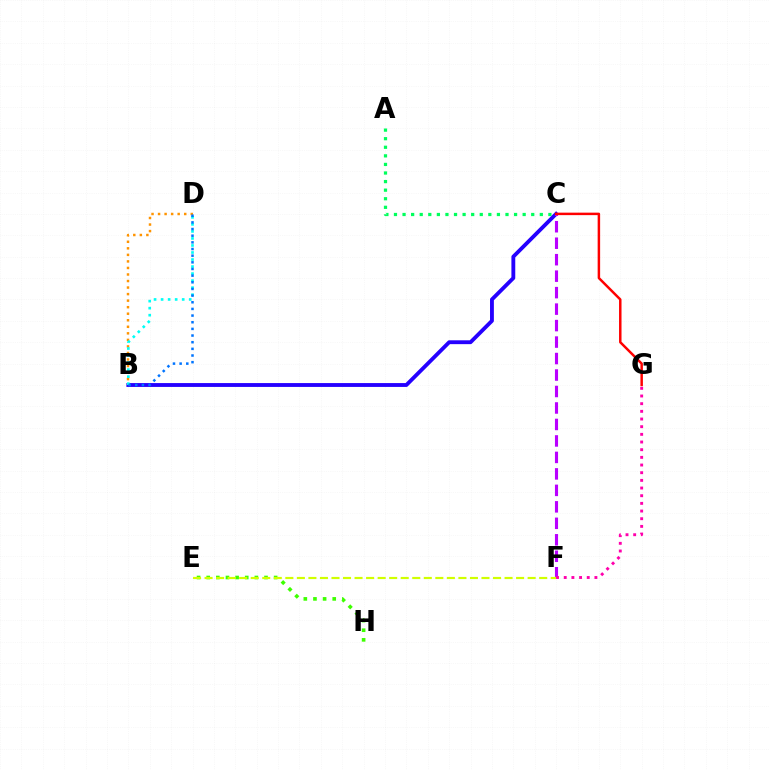{('E', 'H'): [{'color': '#3dff00', 'line_style': 'dotted', 'thickness': 2.62}], ('B', 'C'): [{'color': '#2500ff', 'line_style': 'solid', 'thickness': 2.77}], ('C', 'F'): [{'color': '#b900ff', 'line_style': 'dashed', 'thickness': 2.24}], ('B', 'D'): [{'color': '#ff9400', 'line_style': 'dotted', 'thickness': 1.78}, {'color': '#00fff6', 'line_style': 'dotted', 'thickness': 1.91}, {'color': '#0074ff', 'line_style': 'dotted', 'thickness': 1.81}], ('E', 'F'): [{'color': '#d1ff00', 'line_style': 'dashed', 'thickness': 1.57}], ('A', 'C'): [{'color': '#00ff5c', 'line_style': 'dotted', 'thickness': 2.33}], ('C', 'G'): [{'color': '#ff0000', 'line_style': 'solid', 'thickness': 1.78}], ('F', 'G'): [{'color': '#ff00ac', 'line_style': 'dotted', 'thickness': 2.08}]}